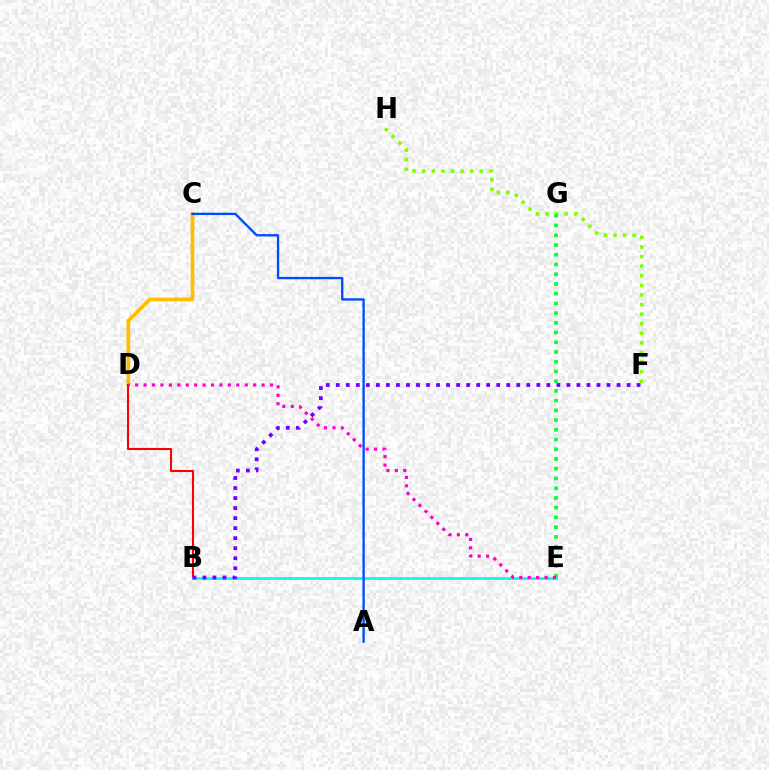{('C', 'D'): [{'color': '#ffbd00', 'line_style': 'solid', 'thickness': 2.64}], ('B', 'D'): [{'color': '#ff0000', 'line_style': 'solid', 'thickness': 1.51}], ('B', 'E'): [{'color': '#00fff6', 'line_style': 'solid', 'thickness': 2.05}], ('A', 'C'): [{'color': '#004bff', 'line_style': 'solid', 'thickness': 1.68}], ('B', 'F'): [{'color': '#7200ff', 'line_style': 'dotted', 'thickness': 2.72}], ('F', 'H'): [{'color': '#84ff00', 'line_style': 'dotted', 'thickness': 2.61}], ('E', 'G'): [{'color': '#00ff39', 'line_style': 'dotted', 'thickness': 2.64}], ('D', 'E'): [{'color': '#ff00cf', 'line_style': 'dotted', 'thickness': 2.29}]}